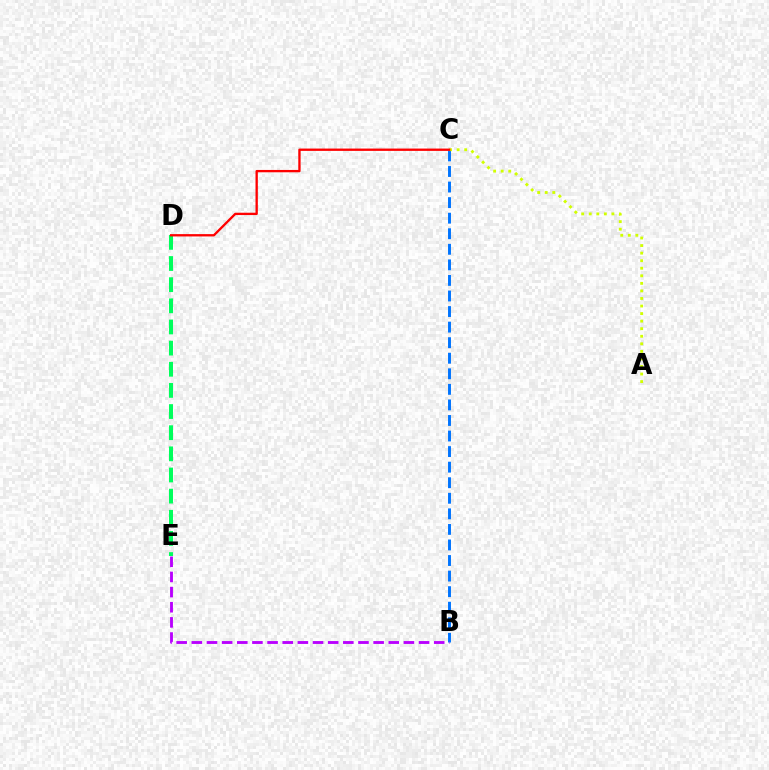{('B', 'C'): [{'color': '#0074ff', 'line_style': 'dashed', 'thickness': 2.11}], ('D', 'E'): [{'color': '#00ff5c', 'line_style': 'dashed', 'thickness': 2.87}], ('A', 'C'): [{'color': '#d1ff00', 'line_style': 'dotted', 'thickness': 2.05}], ('B', 'E'): [{'color': '#b900ff', 'line_style': 'dashed', 'thickness': 2.06}], ('C', 'D'): [{'color': '#ff0000', 'line_style': 'solid', 'thickness': 1.68}]}